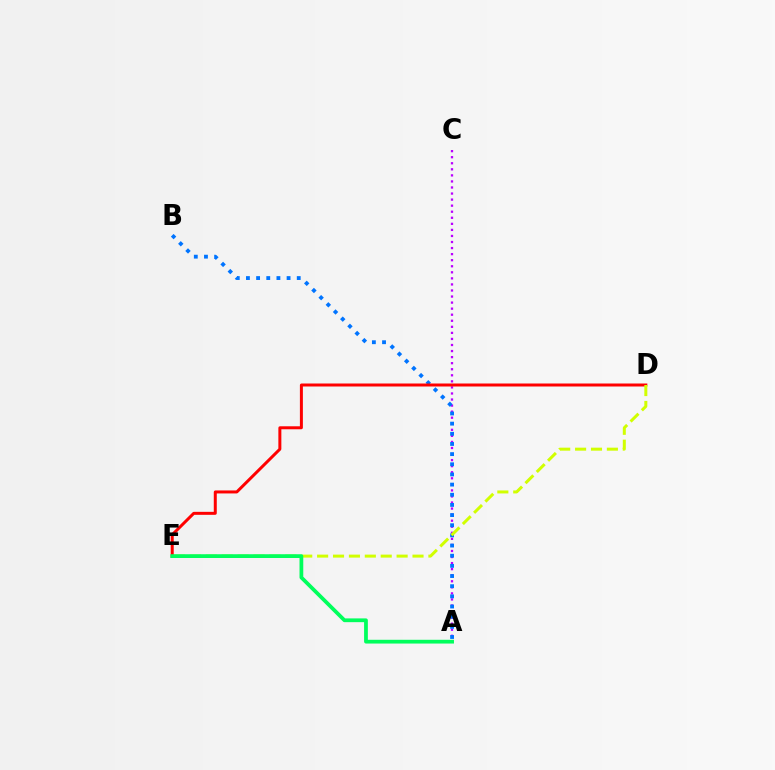{('A', 'C'): [{'color': '#b900ff', 'line_style': 'dotted', 'thickness': 1.65}], ('A', 'B'): [{'color': '#0074ff', 'line_style': 'dotted', 'thickness': 2.76}], ('D', 'E'): [{'color': '#ff0000', 'line_style': 'solid', 'thickness': 2.15}, {'color': '#d1ff00', 'line_style': 'dashed', 'thickness': 2.16}], ('A', 'E'): [{'color': '#00ff5c', 'line_style': 'solid', 'thickness': 2.71}]}